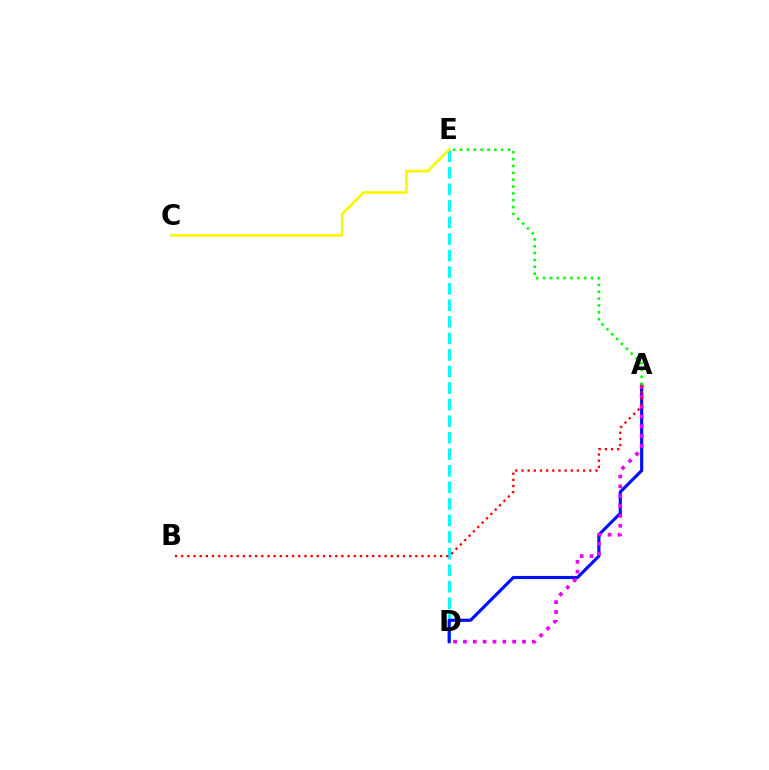{('D', 'E'): [{'color': '#00fff6', 'line_style': 'dashed', 'thickness': 2.25}], ('C', 'E'): [{'color': '#fcf500', 'line_style': 'solid', 'thickness': 1.92}], ('A', 'D'): [{'color': '#0010ff', 'line_style': 'solid', 'thickness': 2.27}, {'color': '#ee00ff', 'line_style': 'dotted', 'thickness': 2.68}], ('A', 'B'): [{'color': '#ff0000', 'line_style': 'dotted', 'thickness': 1.67}], ('A', 'E'): [{'color': '#08ff00', 'line_style': 'dotted', 'thickness': 1.86}]}